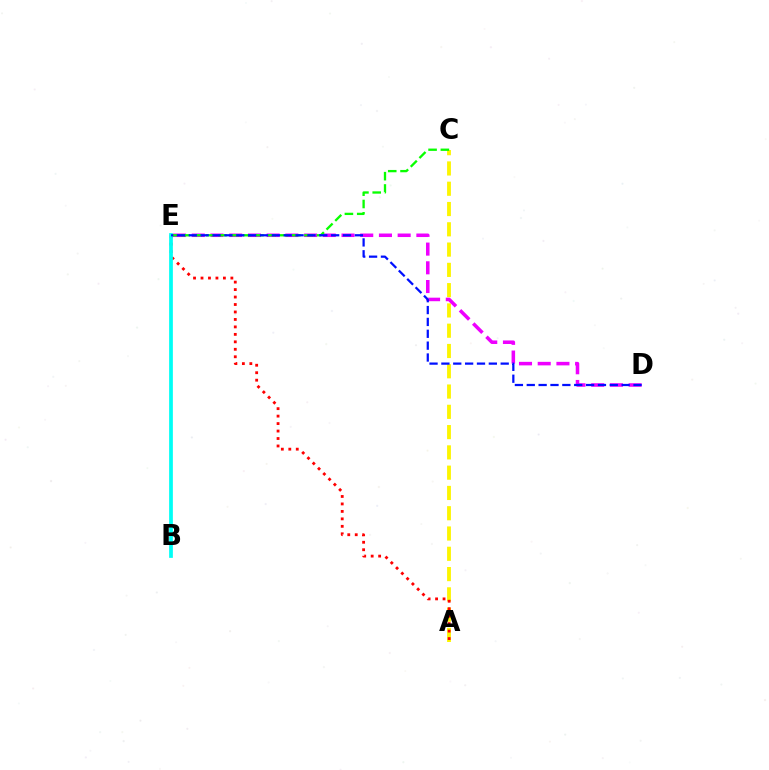{('A', 'C'): [{'color': '#fcf500', 'line_style': 'dashed', 'thickness': 2.76}], ('D', 'E'): [{'color': '#ee00ff', 'line_style': 'dashed', 'thickness': 2.54}, {'color': '#0010ff', 'line_style': 'dashed', 'thickness': 1.61}], ('A', 'E'): [{'color': '#ff0000', 'line_style': 'dotted', 'thickness': 2.03}], ('C', 'E'): [{'color': '#08ff00', 'line_style': 'dashed', 'thickness': 1.67}], ('B', 'E'): [{'color': '#00fff6', 'line_style': 'solid', 'thickness': 2.69}]}